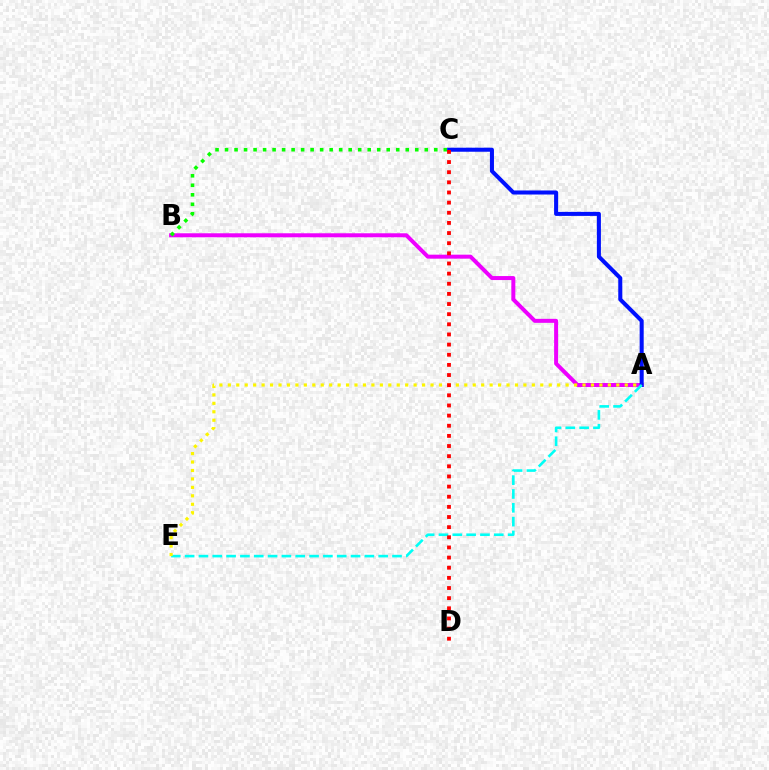{('A', 'B'): [{'color': '#ee00ff', 'line_style': 'solid', 'thickness': 2.87}], ('B', 'C'): [{'color': '#08ff00', 'line_style': 'dotted', 'thickness': 2.58}], ('A', 'C'): [{'color': '#0010ff', 'line_style': 'solid', 'thickness': 2.91}], ('A', 'E'): [{'color': '#00fff6', 'line_style': 'dashed', 'thickness': 1.88}, {'color': '#fcf500', 'line_style': 'dotted', 'thickness': 2.29}], ('C', 'D'): [{'color': '#ff0000', 'line_style': 'dotted', 'thickness': 2.76}]}